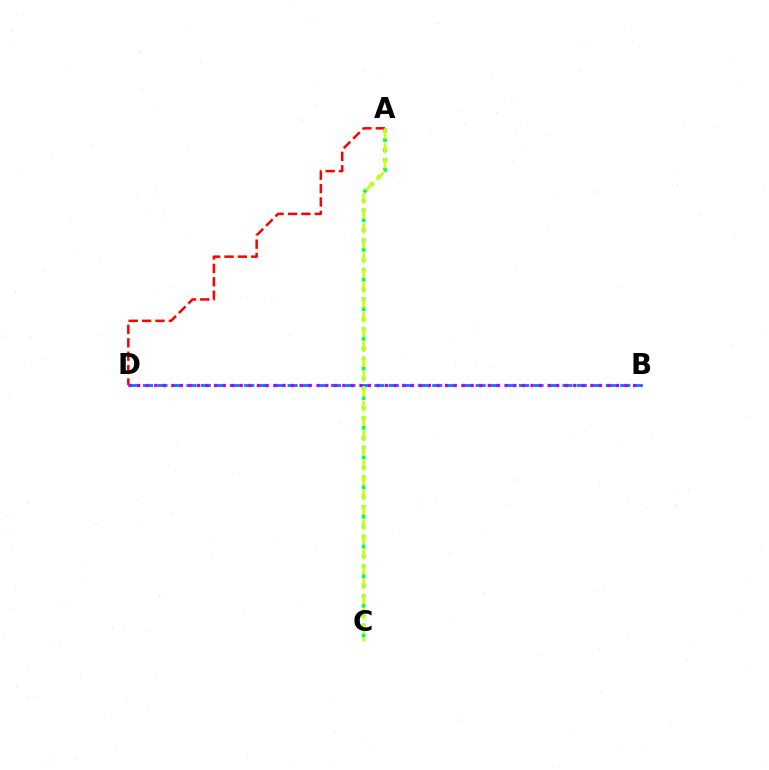{('A', 'C'): [{'color': '#00ff5c', 'line_style': 'dotted', 'thickness': 2.69}, {'color': '#d1ff00', 'line_style': 'dashed', 'thickness': 2.01}], ('B', 'D'): [{'color': '#0074ff', 'line_style': 'dashed', 'thickness': 1.96}, {'color': '#b900ff', 'line_style': 'dotted', 'thickness': 2.32}], ('A', 'D'): [{'color': '#ff0000', 'line_style': 'dashed', 'thickness': 1.82}]}